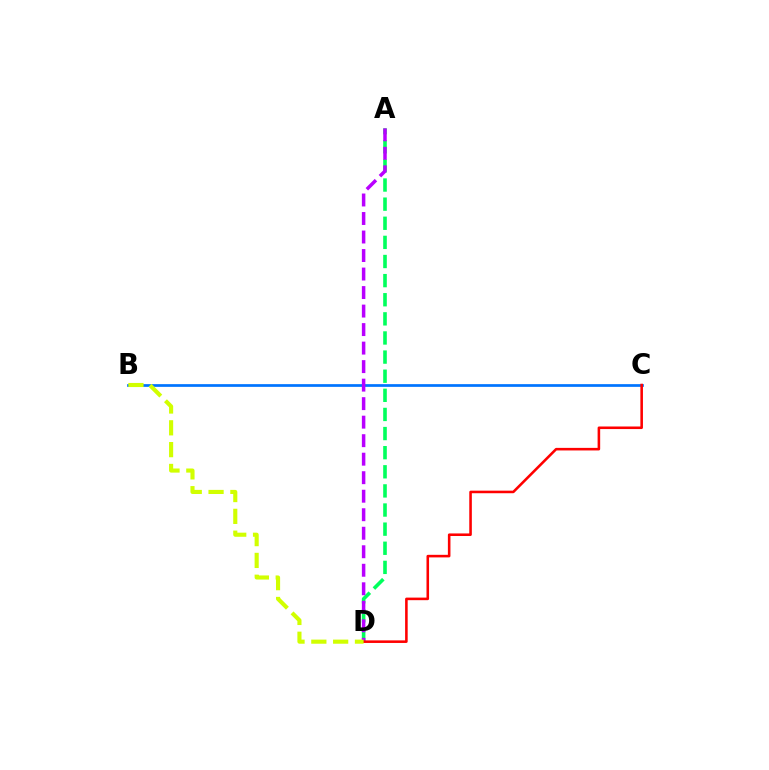{('A', 'D'): [{'color': '#00ff5c', 'line_style': 'dashed', 'thickness': 2.6}, {'color': '#b900ff', 'line_style': 'dashed', 'thickness': 2.52}], ('B', 'C'): [{'color': '#0074ff', 'line_style': 'solid', 'thickness': 1.96}], ('C', 'D'): [{'color': '#ff0000', 'line_style': 'solid', 'thickness': 1.85}], ('B', 'D'): [{'color': '#d1ff00', 'line_style': 'dashed', 'thickness': 2.96}]}